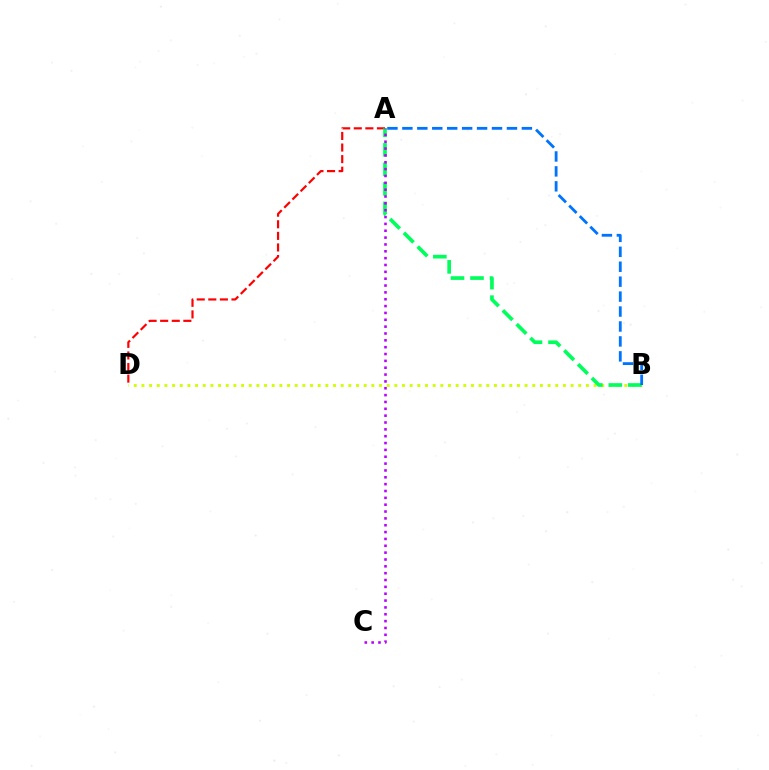{('B', 'D'): [{'color': '#d1ff00', 'line_style': 'dotted', 'thickness': 2.08}], ('A', 'D'): [{'color': '#ff0000', 'line_style': 'dashed', 'thickness': 1.57}], ('A', 'B'): [{'color': '#00ff5c', 'line_style': 'dashed', 'thickness': 2.65}, {'color': '#0074ff', 'line_style': 'dashed', 'thickness': 2.03}], ('A', 'C'): [{'color': '#b900ff', 'line_style': 'dotted', 'thickness': 1.86}]}